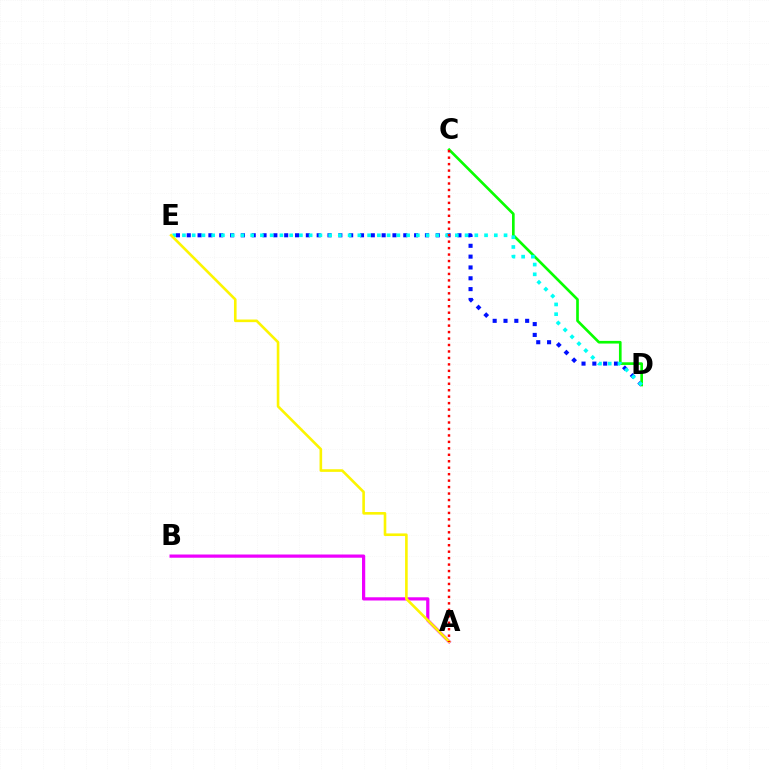{('D', 'E'): [{'color': '#0010ff', 'line_style': 'dotted', 'thickness': 2.94}, {'color': '#00fff6', 'line_style': 'dotted', 'thickness': 2.65}], ('A', 'B'): [{'color': '#ee00ff', 'line_style': 'solid', 'thickness': 2.31}], ('C', 'D'): [{'color': '#08ff00', 'line_style': 'solid', 'thickness': 1.92}], ('A', 'E'): [{'color': '#fcf500', 'line_style': 'solid', 'thickness': 1.88}], ('A', 'C'): [{'color': '#ff0000', 'line_style': 'dotted', 'thickness': 1.75}]}